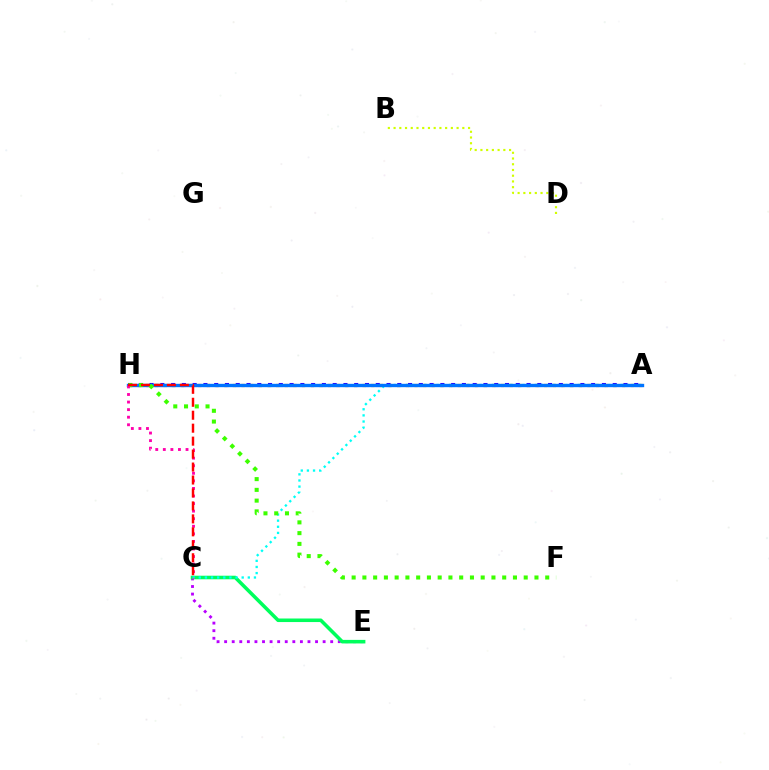{('C', 'E'): [{'color': '#b900ff', 'line_style': 'dotted', 'thickness': 2.06}, {'color': '#00ff5c', 'line_style': 'solid', 'thickness': 2.56}], ('A', 'H'): [{'color': '#ff9400', 'line_style': 'dotted', 'thickness': 2.35}, {'color': '#2500ff', 'line_style': 'dotted', 'thickness': 2.93}, {'color': '#0074ff', 'line_style': 'solid', 'thickness': 2.42}], ('A', 'C'): [{'color': '#00fff6', 'line_style': 'dotted', 'thickness': 1.67}], ('F', 'H'): [{'color': '#3dff00', 'line_style': 'dotted', 'thickness': 2.92}], ('B', 'D'): [{'color': '#d1ff00', 'line_style': 'dotted', 'thickness': 1.56}], ('C', 'H'): [{'color': '#ff00ac', 'line_style': 'dotted', 'thickness': 2.06}, {'color': '#ff0000', 'line_style': 'dashed', 'thickness': 1.76}]}